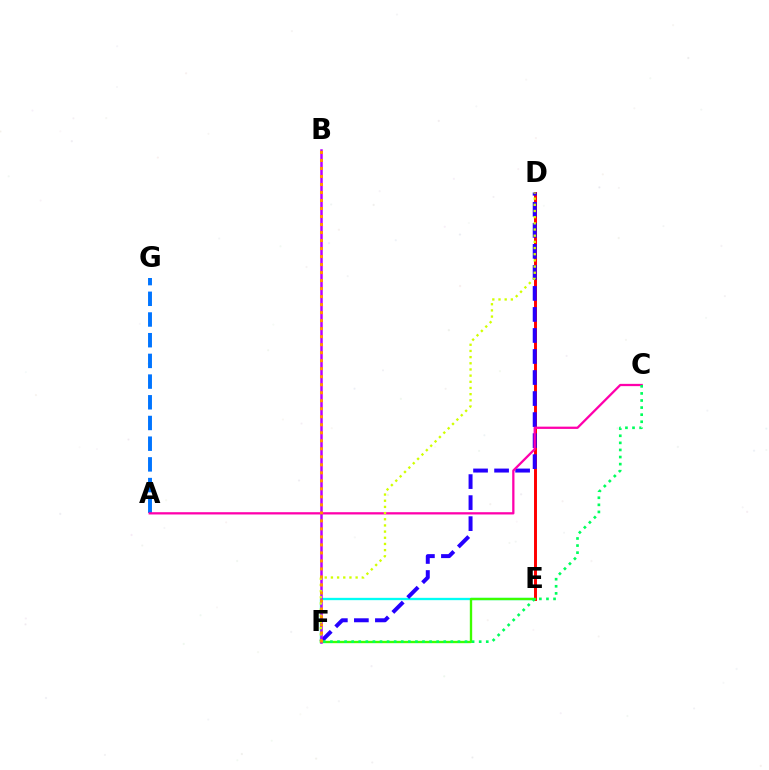{('E', 'F'): [{'color': '#00fff6', 'line_style': 'solid', 'thickness': 1.67}, {'color': '#3dff00', 'line_style': 'solid', 'thickness': 1.69}], ('A', 'G'): [{'color': '#0074ff', 'line_style': 'dashed', 'thickness': 2.81}], ('D', 'E'): [{'color': '#ff0000', 'line_style': 'solid', 'thickness': 2.12}], ('D', 'F'): [{'color': '#2500ff', 'line_style': 'dashed', 'thickness': 2.86}, {'color': '#d1ff00', 'line_style': 'dotted', 'thickness': 1.68}], ('A', 'C'): [{'color': '#ff00ac', 'line_style': 'solid', 'thickness': 1.64}], ('B', 'F'): [{'color': '#b900ff', 'line_style': 'solid', 'thickness': 1.8}, {'color': '#ff9400', 'line_style': 'dotted', 'thickness': 2.18}], ('C', 'F'): [{'color': '#00ff5c', 'line_style': 'dotted', 'thickness': 1.92}]}